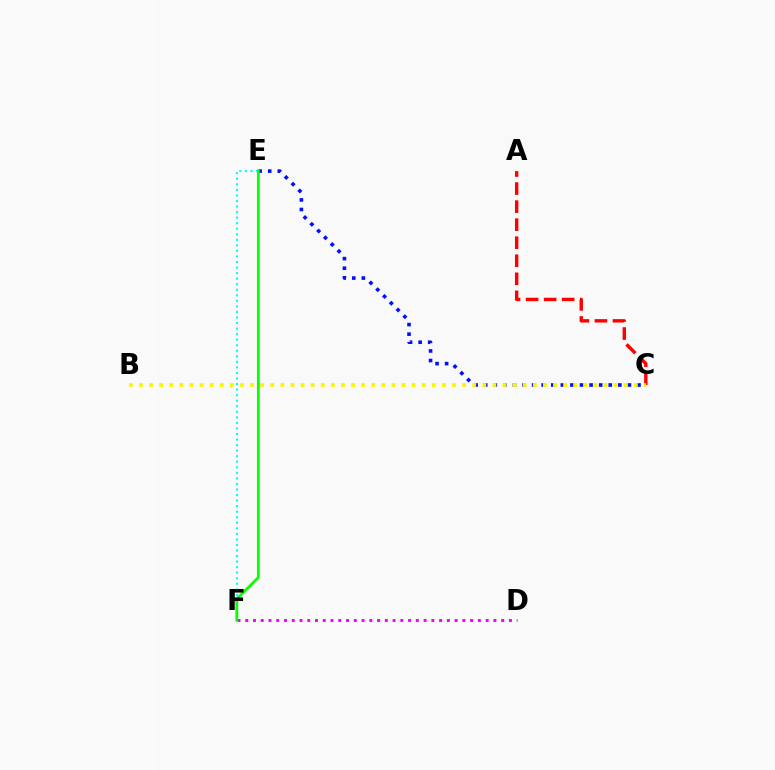{('E', 'F'): [{'color': '#00fff6', 'line_style': 'dotted', 'thickness': 1.51}, {'color': '#08ff00', 'line_style': 'solid', 'thickness': 1.98}], ('D', 'F'): [{'color': '#ee00ff', 'line_style': 'dotted', 'thickness': 2.11}], ('A', 'C'): [{'color': '#ff0000', 'line_style': 'dashed', 'thickness': 2.45}], ('C', 'E'): [{'color': '#0010ff', 'line_style': 'dotted', 'thickness': 2.6}], ('B', 'C'): [{'color': '#fcf500', 'line_style': 'dotted', 'thickness': 2.74}]}